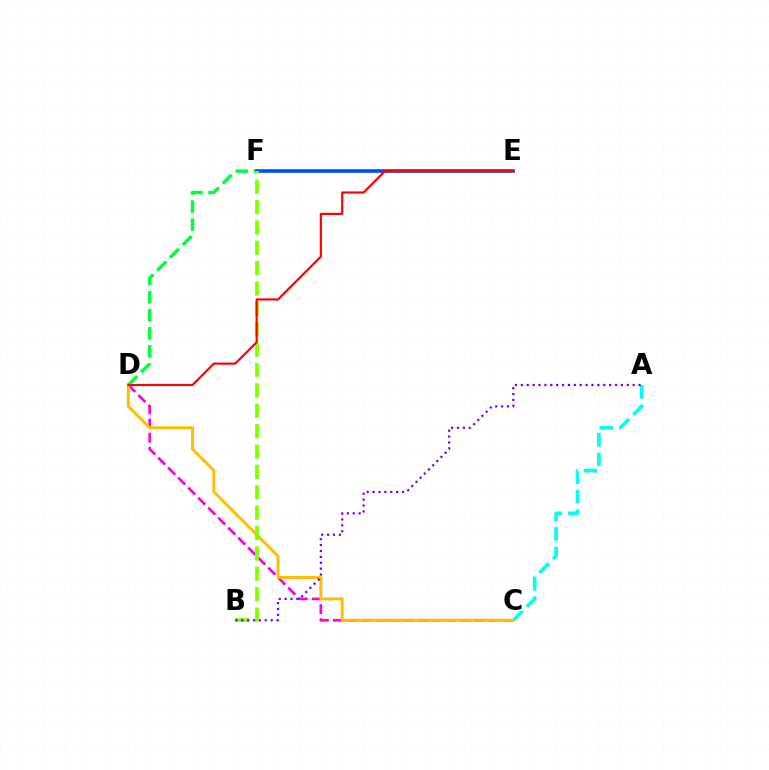{('C', 'D'): [{'color': '#ff00cf', 'line_style': 'dashed', 'thickness': 1.92}, {'color': '#ffbd00', 'line_style': 'solid', 'thickness': 2.11}], ('A', 'C'): [{'color': '#00fff6', 'line_style': 'dashed', 'thickness': 2.66}], ('D', 'F'): [{'color': '#00ff39', 'line_style': 'dashed', 'thickness': 2.45}], ('E', 'F'): [{'color': '#004bff', 'line_style': 'solid', 'thickness': 2.61}], ('B', 'F'): [{'color': '#84ff00', 'line_style': 'dashed', 'thickness': 2.77}], ('A', 'B'): [{'color': '#7200ff', 'line_style': 'dotted', 'thickness': 1.6}], ('D', 'E'): [{'color': '#ff0000', 'line_style': 'solid', 'thickness': 1.57}]}